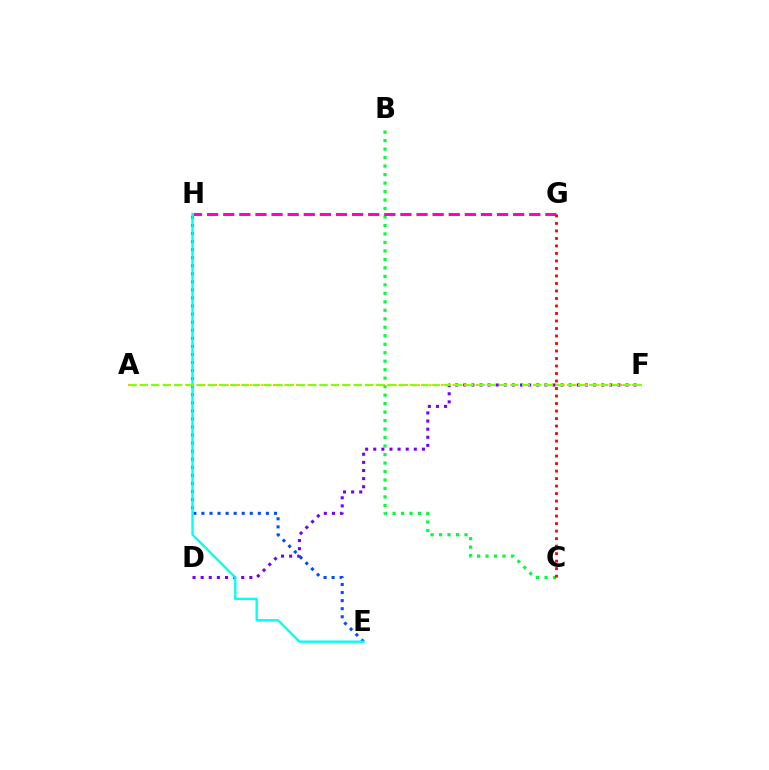{('D', 'F'): [{'color': '#7200ff', 'line_style': 'dotted', 'thickness': 2.2}], ('B', 'C'): [{'color': '#00ff39', 'line_style': 'dotted', 'thickness': 2.3}], ('E', 'H'): [{'color': '#004bff', 'line_style': 'dotted', 'thickness': 2.19}, {'color': '#00fff6', 'line_style': 'solid', 'thickness': 1.69}], ('G', 'H'): [{'color': '#ff00cf', 'line_style': 'dashed', 'thickness': 2.19}], ('A', 'F'): [{'color': '#ffbd00', 'line_style': 'dotted', 'thickness': 1.57}, {'color': '#84ff00', 'line_style': 'dashed', 'thickness': 1.52}], ('C', 'G'): [{'color': '#ff0000', 'line_style': 'dotted', 'thickness': 2.04}]}